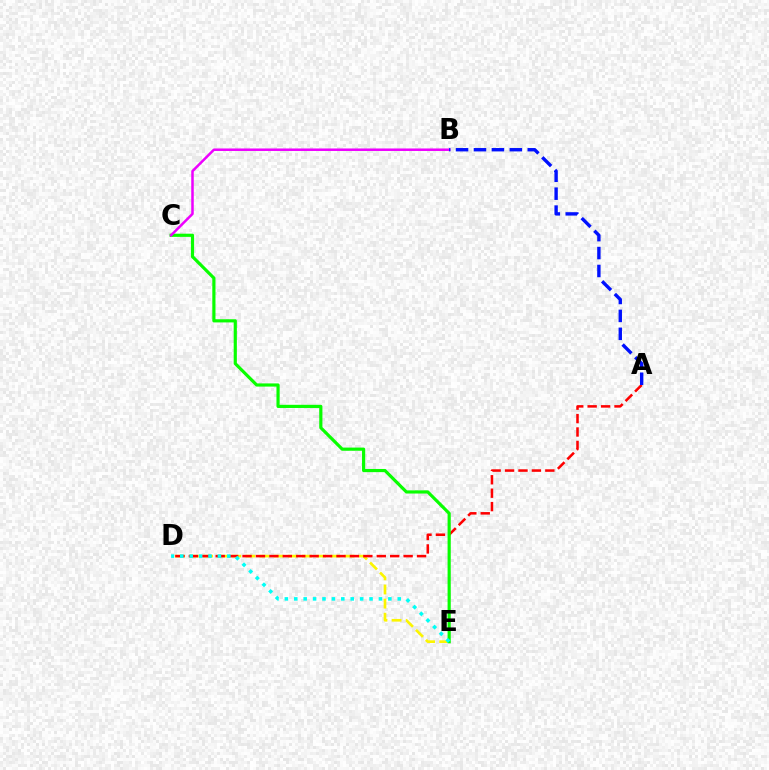{('D', 'E'): [{'color': '#fcf500', 'line_style': 'dashed', 'thickness': 1.92}, {'color': '#00fff6', 'line_style': 'dotted', 'thickness': 2.56}], ('A', 'D'): [{'color': '#ff0000', 'line_style': 'dashed', 'thickness': 1.82}], ('C', 'E'): [{'color': '#08ff00', 'line_style': 'solid', 'thickness': 2.28}], ('B', 'C'): [{'color': '#ee00ff', 'line_style': 'solid', 'thickness': 1.8}], ('A', 'B'): [{'color': '#0010ff', 'line_style': 'dashed', 'thickness': 2.44}]}